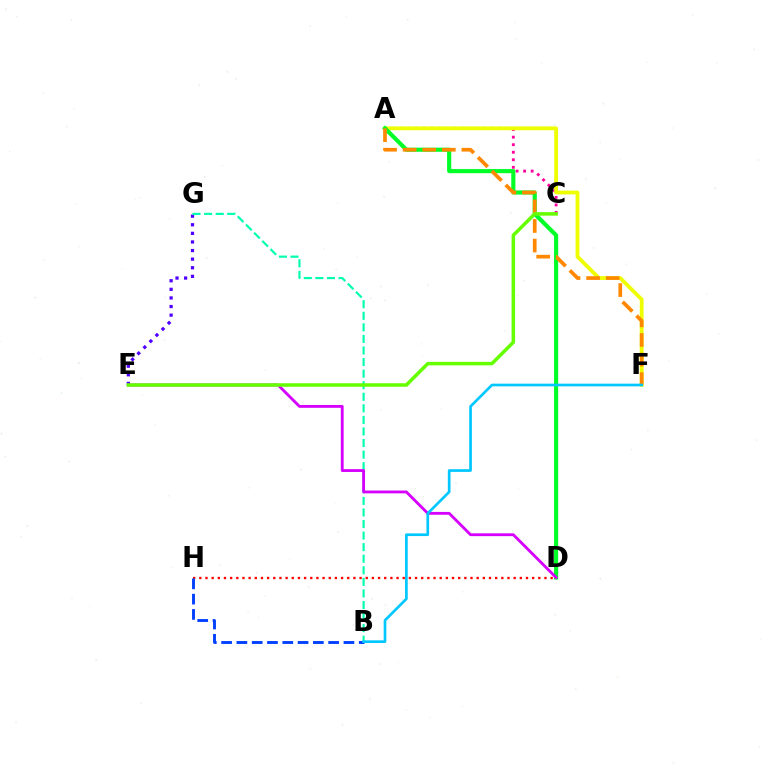{('D', 'H'): [{'color': '#ff0000', 'line_style': 'dotted', 'thickness': 1.67}], ('A', 'C'): [{'color': '#ff00a0', 'line_style': 'dotted', 'thickness': 2.05}], ('E', 'G'): [{'color': '#4f00ff', 'line_style': 'dotted', 'thickness': 2.34}], ('A', 'F'): [{'color': '#eeff00', 'line_style': 'solid', 'thickness': 2.74}, {'color': '#ff8800', 'line_style': 'dashed', 'thickness': 2.66}], ('B', 'H'): [{'color': '#003fff', 'line_style': 'dashed', 'thickness': 2.08}], ('A', 'D'): [{'color': '#00ff27', 'line_style': 'solid', 'thickness': 2.98}], ('B', 'G'): [{'color': '#00ffaf', 'line_style': 'dashed', 'thickness': 1.57}], ('D', 'E'): [{'color': '#d600ff', 'line_style': 'solid', 'thickness': 2.04}], ('C', 'E'): [{'color': '#66ff00', 'line_style': 'solid', 'thickness': 2.53}], ('B', 'F'): [{'color': '#00c7ff', 'line_style': 'solid', 'thickness': 1.93}]}